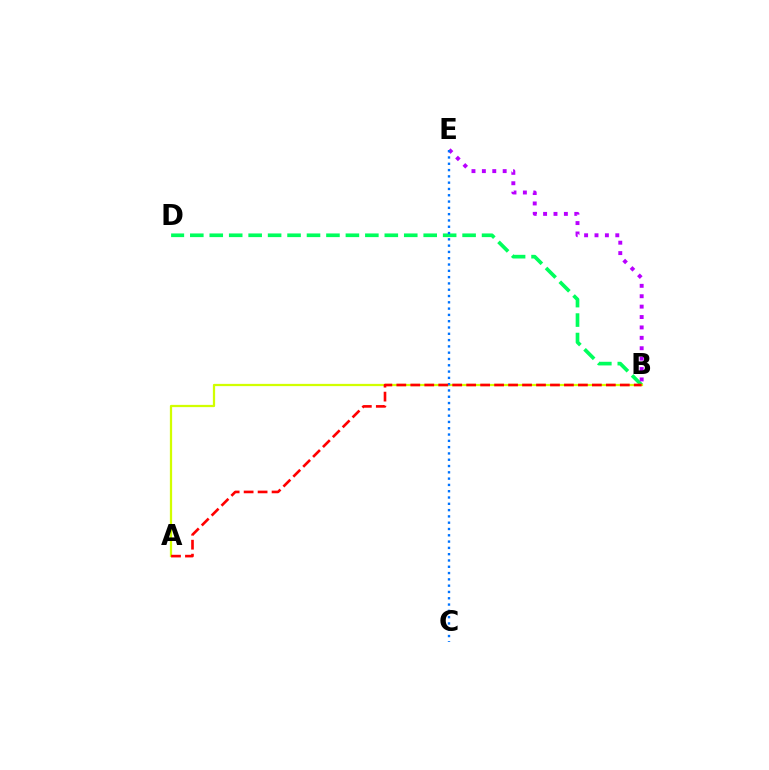{('B', 'D'): [{'color': '#00ff5c', 'line_style': 'dashed', 'thickness': 2.64}], ('A', 'B'): [{'color': '#d1ff00', 'line_style': 'solid', 'thickness': 1.62}, {'color': '#ff0000', 'line_style': 'dashed', 'thickness': 1.9}], ('B', 'E'): [{'color': '#b900ff', 'line_style': 'dotted', 'thickness': 2.83}], ('C', 'E'): [{'color': '#0074ff', 'line_style': 'dotted', 'thickness': 1.71}]}